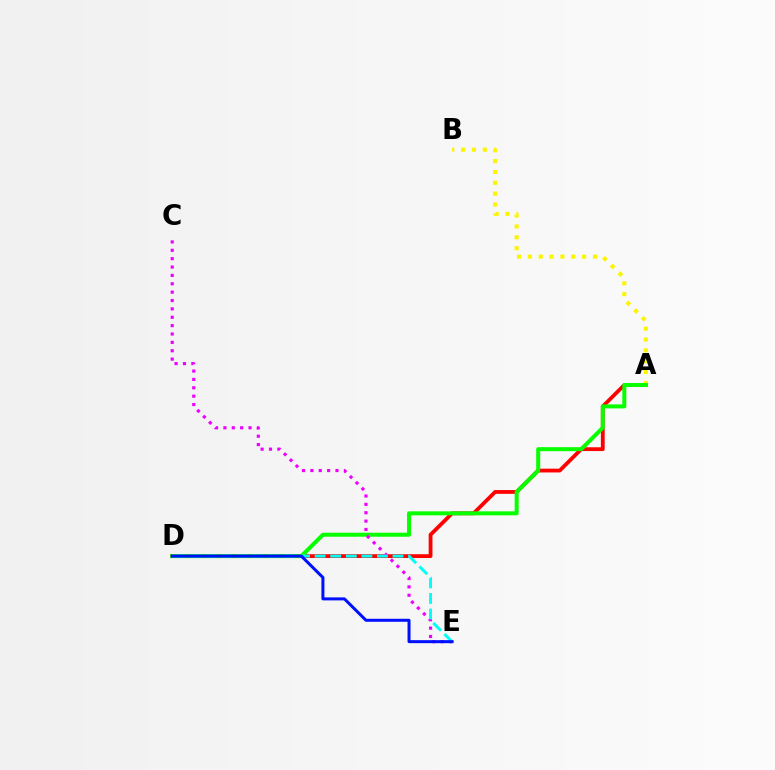{('A', 'D'): [{'color': '#ff0000', 'line_style': 'solid', 'thickness': 2.73}, {'color': '#08ff00', 'line_style': 'solid', 'thickness': 2.89}], ('A', 'B'): [{'color': '#fcf500', 'line_style': 'dotted', 'thickness': 2.95}], ('C', 'E'): [{'color': '#ee00ff', 'line_style': 'dotted', 'thickness': 2.27}], ('D', 'E'): [{'color': '#00fff6', 'line_style': 'dashed', 'thickness': 2.12}, {'color': '#0010ff', 'line_style': 'solid', 'thickness': 2.17}]}